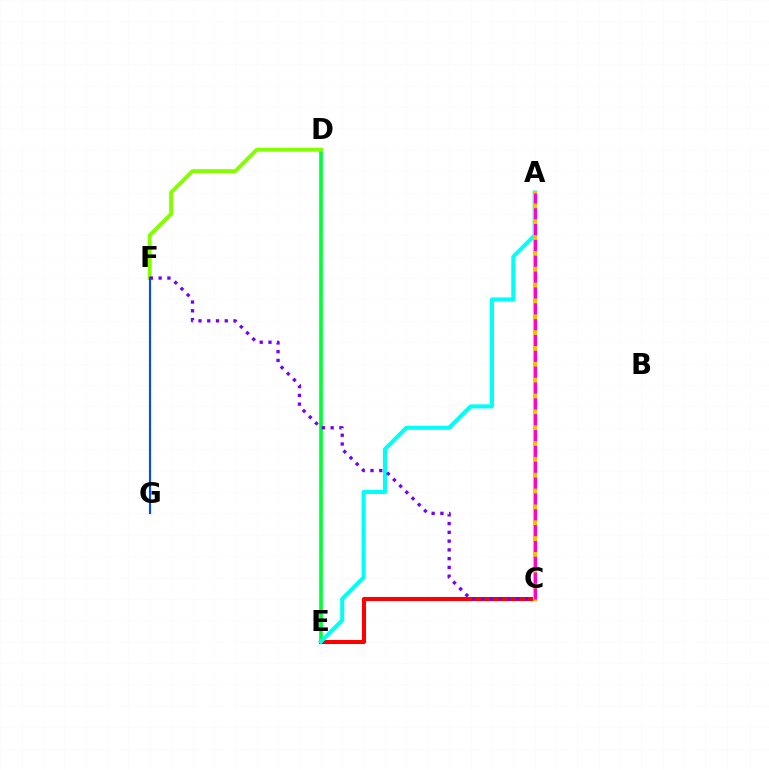{('D', 'E'): [{'color': '#00ff39', 'line_style': 'solid', 'thickness': 2.65}], ('C', 'E'): [{'color': '#ff0000', 'line_style': 'solid', 'thickness': 2.92}], ('A', 'E'): [{'color': '#00fff6', 'line_style': 'solid', 'thickness': 2.92}], ('D', 'F'): [{'color': '#84ff00', 'line_style': 'solid', 'thickness': 2.82}], ('F', 'G'): [{'color': '#004bff', 'line_style': 'solid', 'thickness': 1.55}], ('C', 'F'): [{'color': '#7200ff', 'line_style': 'dotted', 'thickness': 2.38}], ('A', 'C'): [{'color': '#ffbd00', 'line_style': 'solid', 'thickness': 2.99}, {'color': '#ff00cf', 'line_style': 'dashed', 'thickness': 2.15}]}